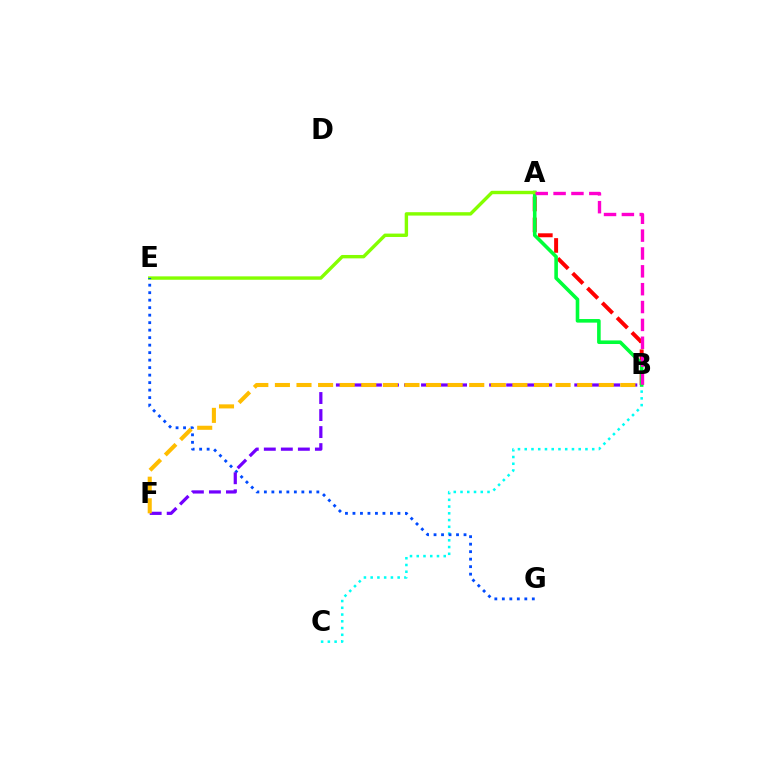{('A', 'B'): [{'color': '#ff0000', 'line_style': 'dashed', 'thickness': 2.85}, {'color': '#00ff39', 'line_style': 'solid', 'thickness': 2.59}, {'color': '#ff00cf', 'line_style': 'dashed', 'thickness': 2.43}], ('B', 'C'): [{'color': '#00fff6', 'line_style': 'dotted', 'thickness': 1.83}], ('A', 'E'): [{'color': '#84ff00', 'line_style': 'solid', 'thickness': 2.44}], ('E', 'G'): [{'color': '#004bff', 'line_style': 'dotted', 'thickness': 2.04}], ('B', 'F'): [{'color': '#7200ff', 'line_style': 'dashed', 'thickness': 2.31}, {'color': '#ffbd00', 'line_style': 'dashed', 'thickness': 2.93}]}